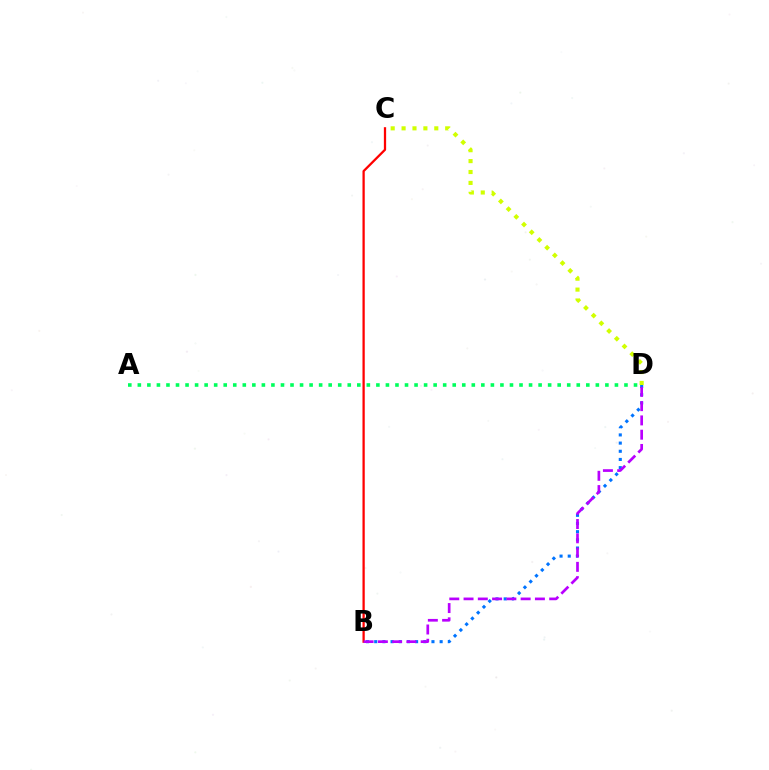{('B', 'C'): [{'color': '#ff0000', 'line_style': 'solid', 'thickness': 1.63}], ('B', 'D'): [{'color': '#0074ff', 'line_style': 'dotted', 'thickness': 2.22}, {'color': '#b900ff', 'line_style': 'dashed', 'thickness': 1.94}], ('A', 'D'): [{'color': '#00ff5c', 'line_style': 'dotted', 'thickness': 2.59}], ('C', 'D'): [{'color': '#d1ff00', 'line_style': 'dotted', 'thickness': 2.96}]}